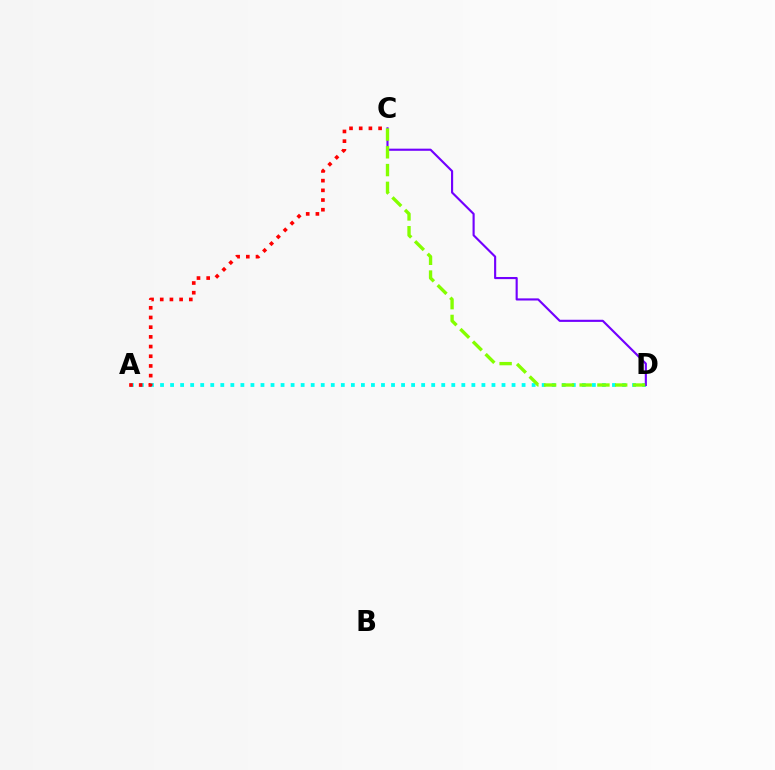{('A', 'D'): [{'color': '#00fff6', 'line_style': 'dotted', 'thickness': 2.73}], ('A', 'C'): [{'color': '#ff0000', 'line_style': 'dotted', 'thickness': 2.63}], ('C', 'D'): [{'color': '#7200ff', 'line_style': 'solid', 'thickness': 1.54}, {'color': '#84ff00', 'line_style': 'dashed', 'thickness': 2.41}]}